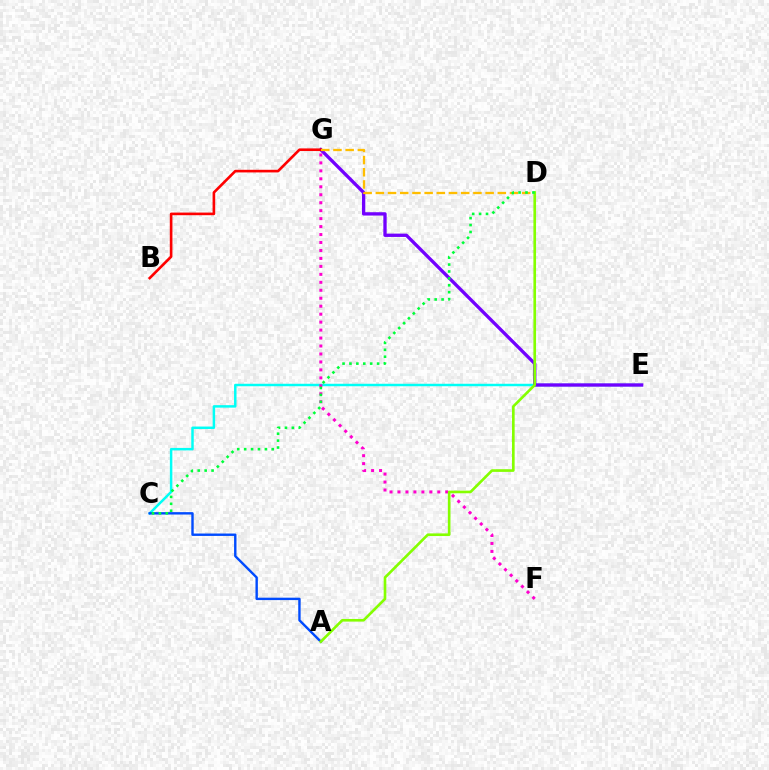{('C', 'E'): [{'color': '#00fff6', 'line_style': 'solid', 'thickness': 1.78}], ('A', 'C'): [{'color': '#004bff', 'line_style': 'solid', 'thickness': 1.73}], ('E', 'G'): [{'color': '#7200ff', 'line_style': 'solid', 'thickness': 2.39}], ('F', 'G'): [{'color': '#ff00cf', 'line_style': 'dotted', 'thickness': 2.16}], ('B', 'G'): [{'color': '#ff0000', 'line_style': 'solid', 'thickness': 1.89}], ('D', 'G'): [{'color': '#ffbd00', 'line_style': 'dashed', 'thickness': 1.66}], ('A', 'D'): [{'color': '#84ff00', 'line_style': 'solid', 'thickness': 1.9}], ('C', 'D'): [{'color': '#00ff39', 'line_style': 'dotted', 'thickness': 1.88}]}